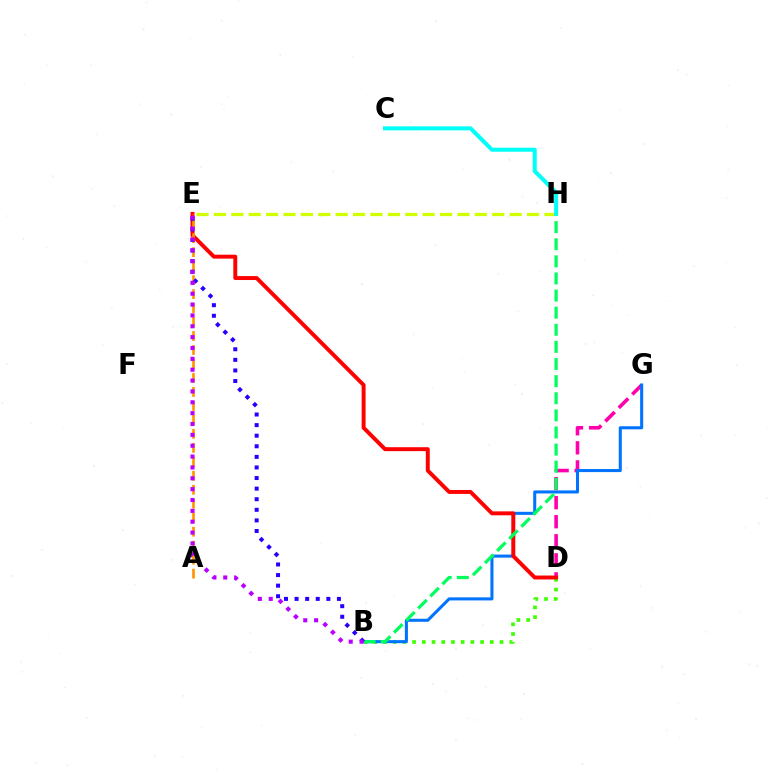{('B', 'D'): [{'color': '#3dff00', 'line_style': 'dotted', 'thickness': 2.64}], ('D', 'G'): [{'color': '#ff00ac', 'line_style': 'dashed', 'thickness': 2.59}], ('B', 'G'): [{'color': '#0074ff', 'line_style': 'solid', 'thickness': 2.2}], ('D', 'E'): [{'color': '#ff0000', 'line_style': 'solid', 'thickness': 2.83}], ('B', 'H'): [{'color': '#00ff5c', 'line_style': 'dashed', 'thickness': 2.32}], ('A', 'E'): [{'color': '#ff9400', 'line_style': 'dashed', 'thickness': 1.9}], ('B', 'E'): [{'color': '#2500ff', 'line_style': 'dotted', 'thickness': 2.88}, {'color': '#b900ff', 'line_style': 'dotted', 'thickness': 2.95}], ('E', 'H'): [{'color': '#d1ff00', 'line_style': 'dashed', 'thickness': 2.36}], ('C', 'H'): [{'color': '#00fff6', 'line_style': 'solid', 'thickness': 2.89}]}